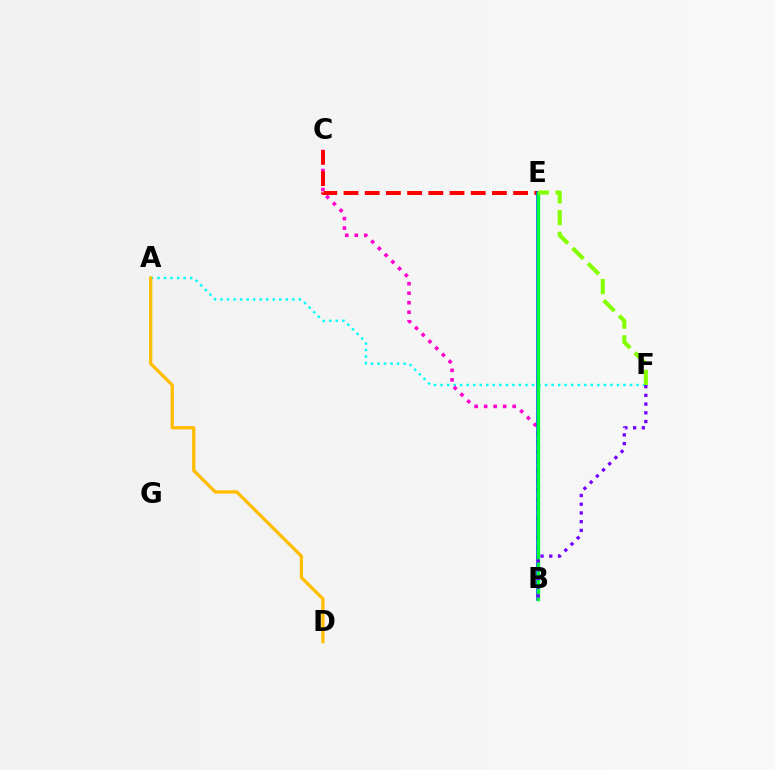{('A', 'F'): [{'color': '#00fff6', 'line_style': 'dotted', 'thickness': 1.78}], ('B', 'C'): [{'color': '#ff00cf', 'line_style': 'dotted', 'thickness': 2.58}], ('C', 'E'): [{'color': '#ff0000', 'line_style': 'dashed', 'thickness': 2.88}], ('B', 'E'): [{'color': '#004bff', 'line_style': 'solid', 'thickness': 2.62}, {'color': '#00ff39', 'line_style': 'solid', 'thickness': 2.39}], ('A', 'D'): [{'color': '#ffbd00', 'line_style': 'solid', 'thickness': 2.37}], ('E', 'F'): [{'color': '#84ff00', 'line_style': 'dashed', 'thickness': 2.95}], ('B', 'F'): [{'color': '#7200ff', 'line_style': 'dotted', 'thickness': 2.37}]}